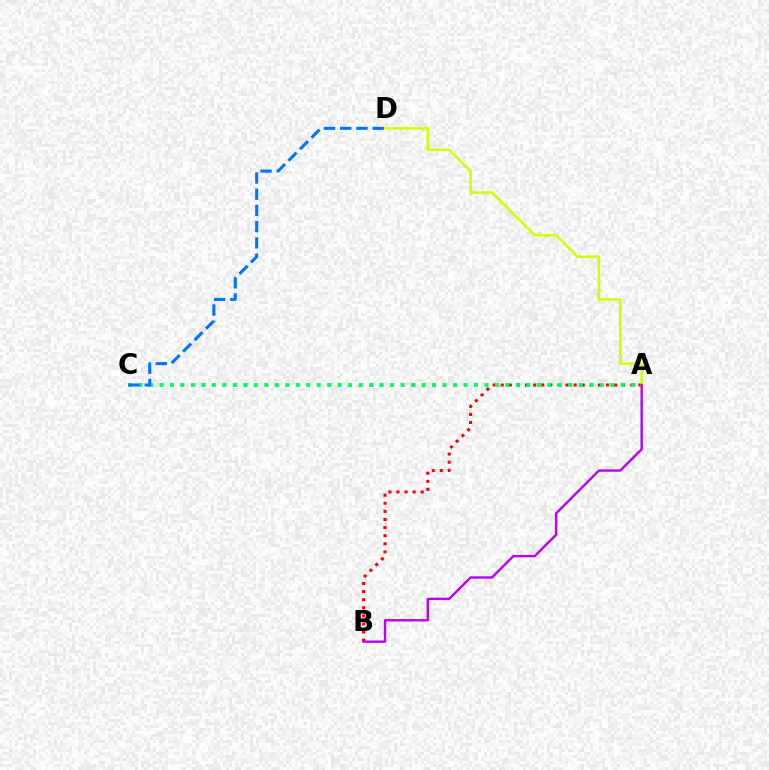{('A', 'B'): [{'color': '#ff0000', 'line_style': 'dotted', 'thickness': 2.2}, {'color': '#b900ff', 'line_style': 'solid', 'thickness': 1.72}], ('A', 'D'): [{'color': '#d1ff00', 'line_style': 'solid', 'thickness': 1.81}], ('A', 'C'): [{'color': '#00ff5c', 'line_style': 'dotted', 'thickness': 2.85}], ('C', 'D'): [{'color': '#0074ff', 'line_style': 'dashed', 'thickness': 2.2}]}